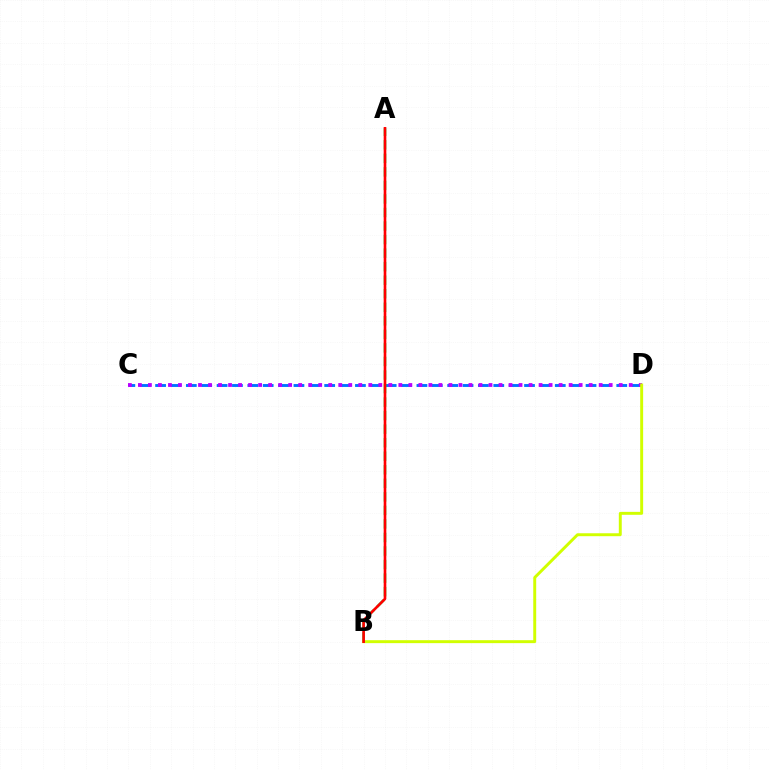{('C', 'D'): [{'color': '#0074ff', 'line_style': 'dashed', 'thickness': 2.09}, {'color': '#b900ff', 'line_style': 'dotted', 'thickness': 2.72}], ('A', 'B'): [{'color': '#00ff5c', 'line_style': 'dashed', 'thickness': 1.84}, {'color': '#ff0000', 'line_style': 'solid', 'thickness': 1.9}], ('B', 'D'): [{'color': '#d1ff00', 'line_style': 'solid', 'thickness': 2.12}]}